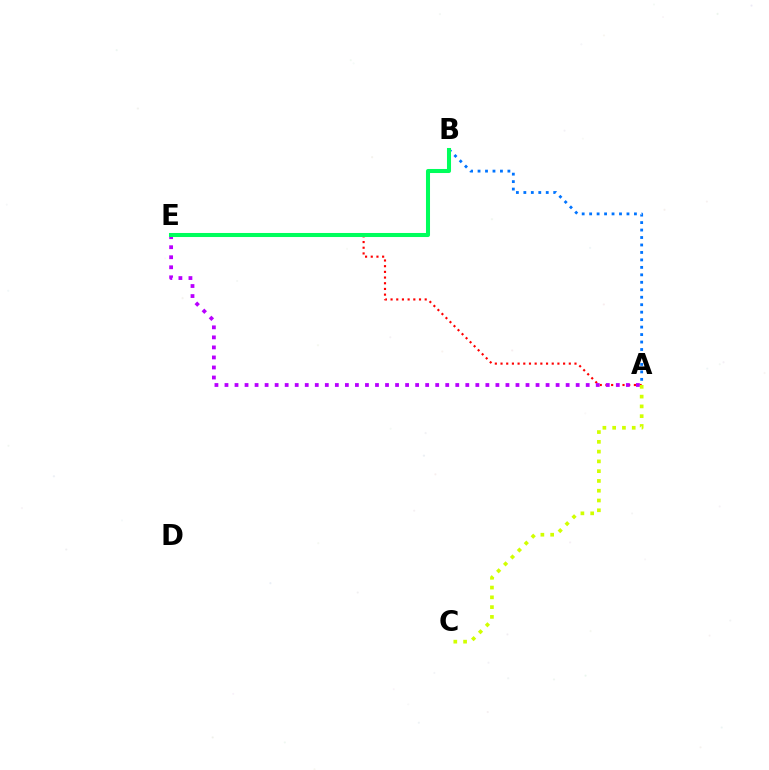{('A', 'E'): [{'color': '#ff0000', 'line_style': 'dotted', 'thickness': 1.55}, {'color': '#b900ff', 'line_style': 'dotted', 'thickness': 2.73}], ('A', 'B'): [{'color': '#0074ff', 'line_style': 'dotted', 'thickness': 2.03}], ('A', 'C'): [{'color': '#d1ff00', 'line_style': 'dotted', 'thickness': 2.66}], ('B', 'E'): [{'color': '#00ff5c', 'line_style': 'solid', 'thickness': 2.91}]}